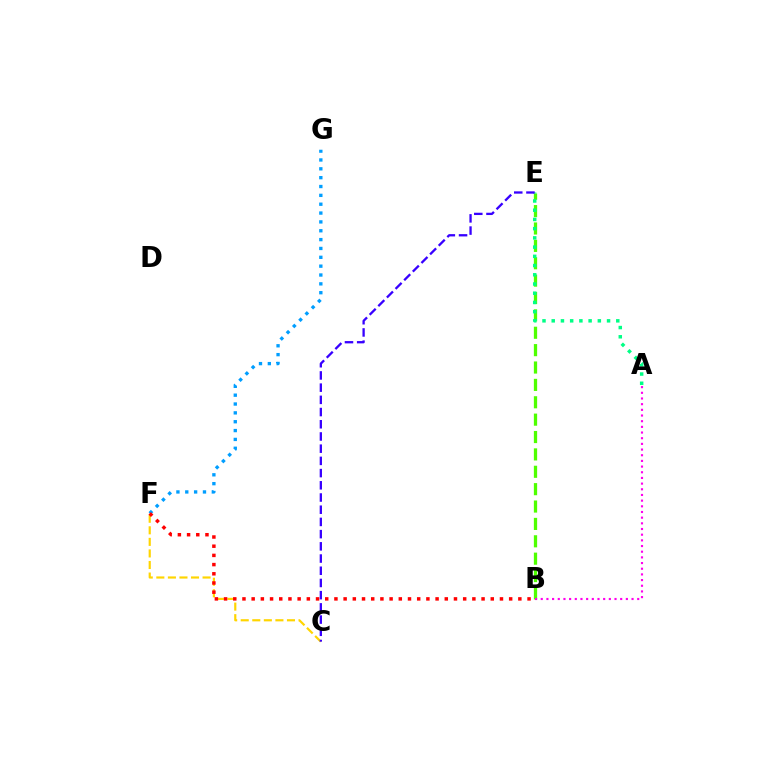{('B', 'E'): [{'color': '#4fff00', 'line_style': 'dashed', 'thickness': 2.36}], ('A', 'B'): [{'color': '#ff00ed', 'line_style': 'dotted', 'thickness': 1.54}], ('F', 'G'): [{'color': '#009eff', 'line_style': 'dotted', 'thickness': 2.4}], ('C', 'F'): [{'color': '#ffd500', 'line_style': 'dashed', 'thickness': 1.57}], ('A', 'E'): [{'color': '#00ff86', 'line_style': 'dotted', 'thickness': 2.51}], ('B', 'F'): [{'color': '#ff0000', 'line_style': 'dotted', 'thickness': 2.5}], ('C', 'E'): [{'color': '#3700ff', 'line_style': 'dashed', 'thickness': 1.66}]}